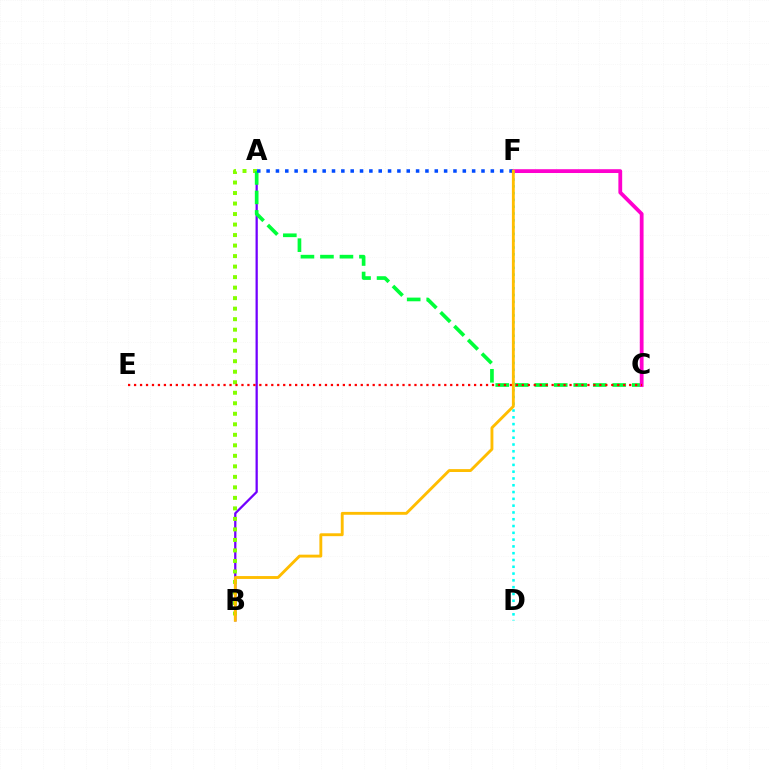{('A', 'B'): [{'color': '#7200ff', 'line_style': 'solid', 'thickness': 1.63}, {'color': '#84ff00', 'line_style': 'dotted', 'thickness': 2.86}], ('A', 'C'): [{'color': '#00ff39', 'line_style': 'dashed', 'thickness': 2.65}], ('D', 'F'): [{'color': '#00fff6', 'line_style': 'dotted', 'thickness': 1.85}], ('C', 'F'): [{'color': '#ff00cf', 'line_style': 'solid', 'thickness': 2.73}], ('C', 'E'): [{'color': '#ff0000', 'line_style': 'dotted', 'thickness': 1.62}], ('A', 'F'): [{'color': '#004bff', 'line_style': 'dotted', 'thickness': 2.54}], ('B', 'F'): [{'color': '#ffbd00', 'line_style': 'solid', 'thickness': 2.07}]}